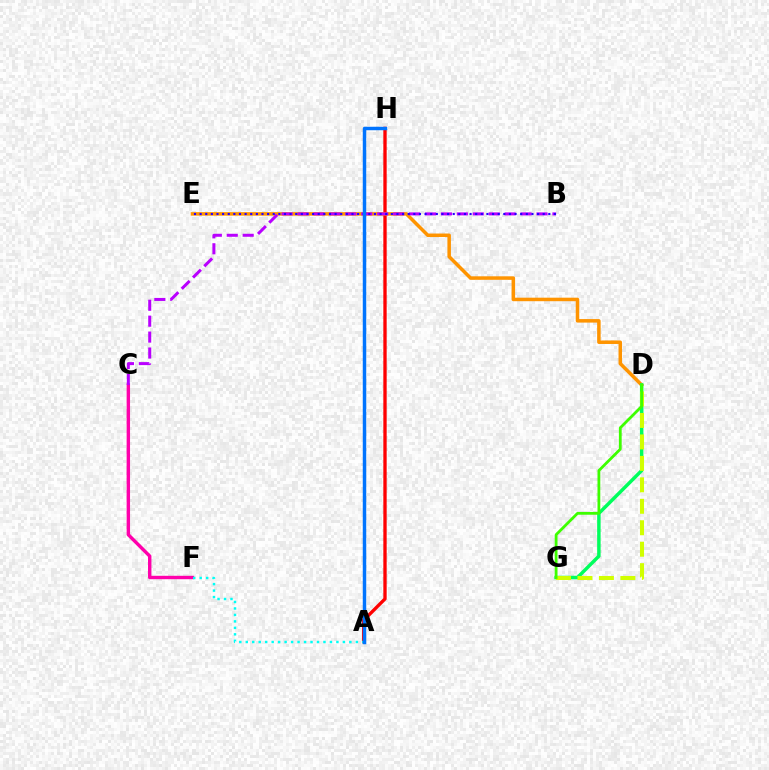{('A', 'H'): [{'color': '#ff0000', 'line_style': 'solid', 'thickness': 2.4}, {'color': '#0074ff', 'line_style': 'solid', 'thickness': 2.49}], ('D', 'E'): [{'color': '#ff9400', 'line_style': 'solid', 'thickness': 2.53}], ('C', 'F'): [{'color': '#ff00ac', 'line_style': 'solid', 'thickness': 2.45}], ('D', 'G'): [{'color': '#00ff5c', 'line_style': 'solid', 'thickness': 2.49}, {'color': '#d1ff00', 'line_style': 'dashed', 'thickness': 2.92}, {'color': '#3dff00', 'line_style': 'solid', 'thickness': 2.01}], ('B', 'C'): [{'color': '#b900ff', 'line_style': 'dashed', 'thickness': 2.16}], ('A', 'F'): [{'color': '#00fff6', 'line_style': 'dotted', 'thickness': 1.76}], ('B', 'E'): [{'color': '#2500ff', 'line_style': 'dotted', 'thickness': 1.53}]}